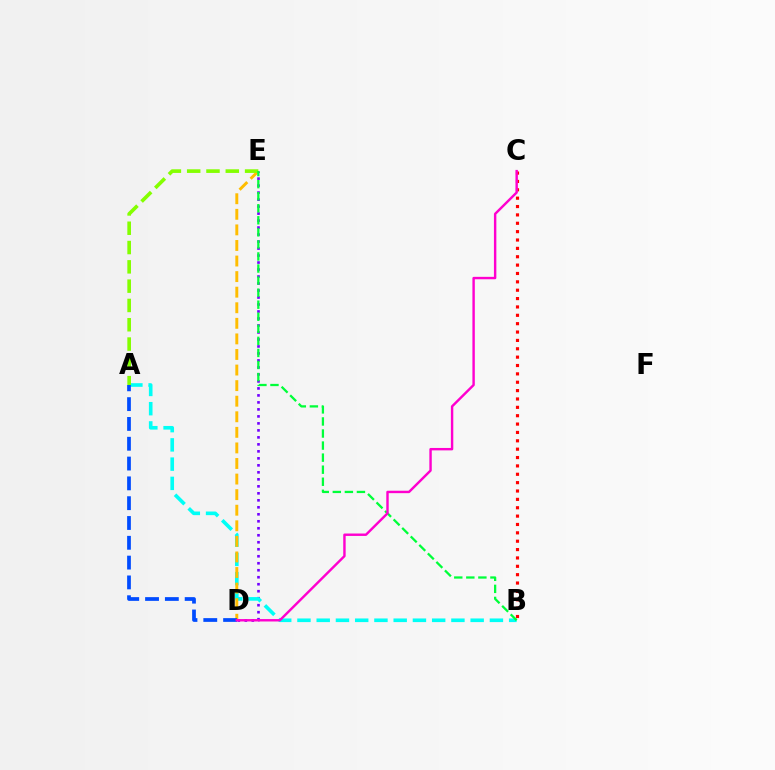{('B', 'C'): [{'color': '#ff0000', 'line_style': 'dotted', 'thickness': 2.27}], ('D', 'E'): [{'color': '#7200ff', 'line_style': 'dotted', 'thickness': 1.9}, {'color': '#ffbd00', 'line_style': 'dashed', 'thickness': 2.12}], ('A', 'B'): [{'color': '#00fff6', 'line_style': 'dashed', 'thickness': 2.61}], ('A', 'E'): [{'color': '#84ff00', 'line_style': 'dashed', 'thickness': 2.62}], ('B', 'E'): [{'color': '#00ff39', 'line_style': 'dashed', 'thickness': 1.64}], ('A', 'D'): [{'color': '#004bff', 'line_style': 'dashed', 'thickness': 2.69}], ('C', 'D'): [{'color': '#ff00cf', 'line_style': 'solid', 'thickness': 1.74}]}